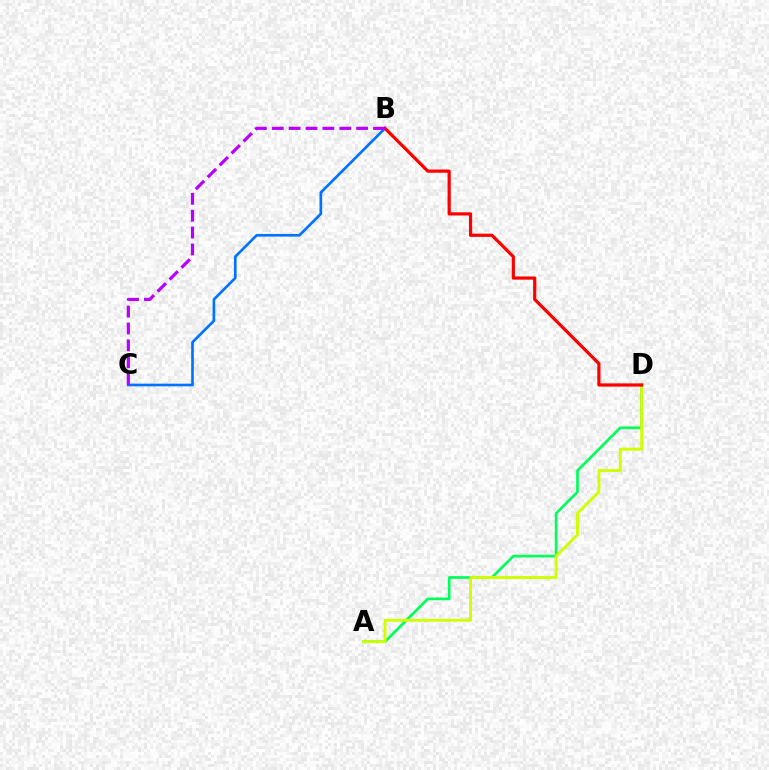{('A', 'D'): [{'color': '#00ff5c', 'line_style': 'solid', 'thickness': 1.95}, {'color': '#d1ff00', 'line_style': 'solid', 'thickness': 2.09}], ('B', 'C'): [{'color': '#0074ff', 'line_style': 'solid', 'thickness': 1.93}, {'color': '#b900ff', 'line_style': 'dashed', 'thickness': 2.29}], ('B', 'D'): [{'color': '#ff0000', 'line_style': 'solid', 'thickness': 2.31}]}